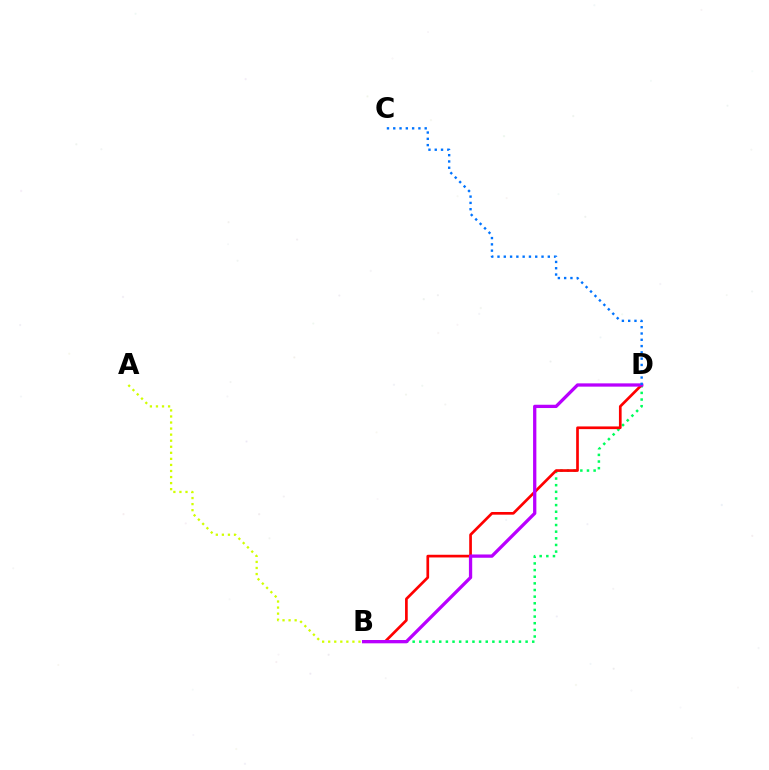{('B', 'D'): [{'color': '#00ff5c', 'line_style': 'dotted', 'thickness': 1.8}, {'color': '#ff0000', 'line_style': 'solid', 'thickness': 1.94}, {'color': '#b900ff', 'line_style': 'solid', 'thickness': 2.36}], ('A', 'B'): [{'color': '#d1ff00', 'line_style': 'dotted', 'thickness': 1.65}], ('C', 'D'): [{'color': '#0074ff', 'line_style': 'dotted', 'thickness': 1.71}]}